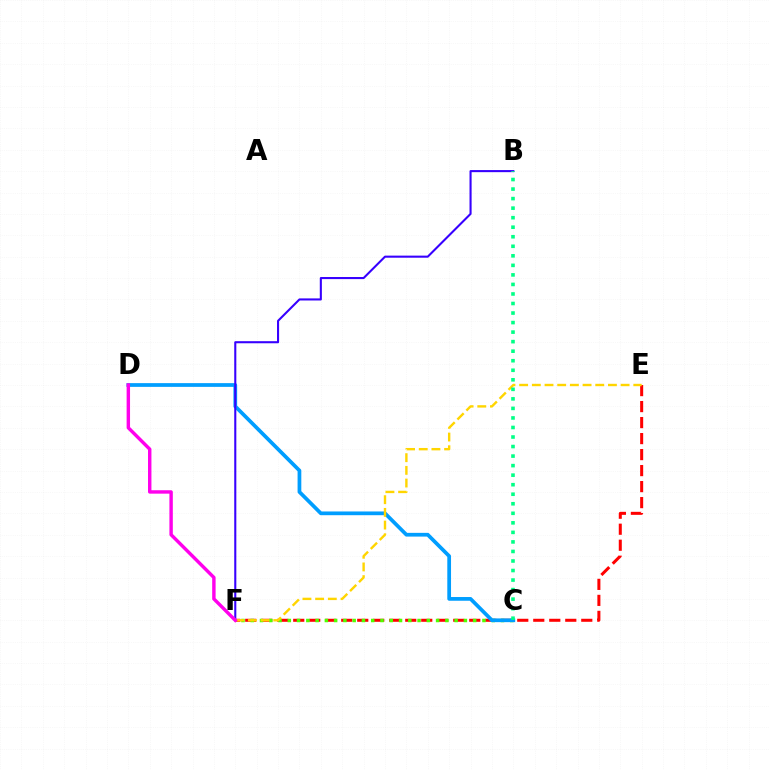{('E', 'F'): [{'color': '#ff0000', 'line_style': 'dashed', 'thickness': 2.17}, {'color': '#ffd500', 'line_style': 'dashed', 'thickness': 1.72}], ('C', 'F'): [{'color': '#4fff00', 'line_style': 'dotted', 'thickness': 2.52}], ('C', 'D'): [{'color': '#009eff', 'line_style': 'solid', 'thickness': 2.69}], ('B', 'F'): [{'color': '#3700ff', 'line_style': 'solid', 'thickness': 1.5}], ('D', 'F'): [{'color': '#ff00ed', 'line_style': 'solid', 'thickness': 2.46}], ('B', 'C'): [{'color': '#00ff86', 'line_style': 'dotted', 'thickness': 2.59}]}